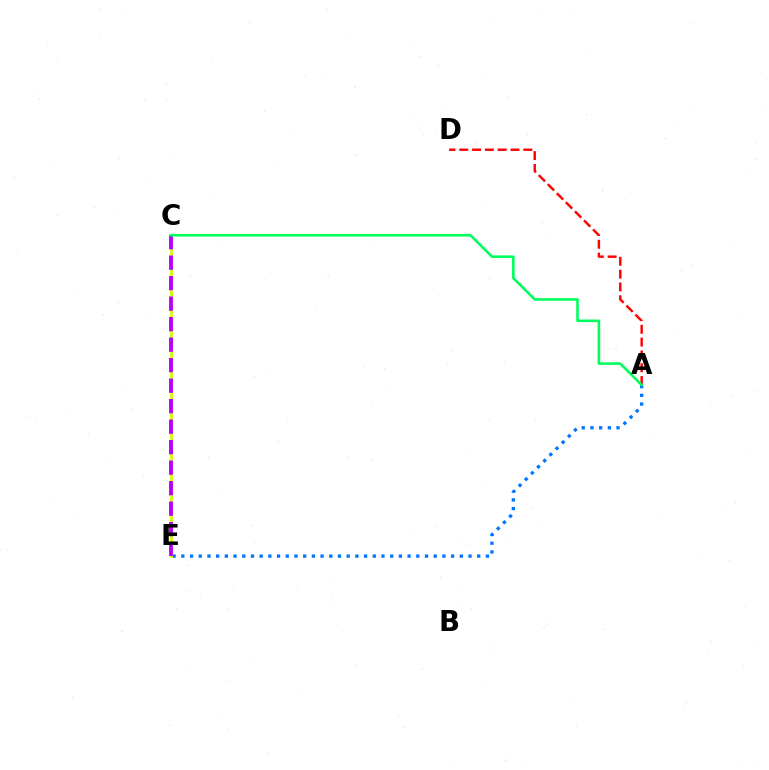{('A', 'D'): [{'color': '#ff0000', 'line_style': 'dashed', 'thickness': 1.74}], ('A', 'E'): [{'color': '#0074ff', 'line_style': 'dotted', 'thickness': 2.36}], ('C', 'E'): [{'color': '#d1ff00', 'line_style': 'solid', 'thickness': 1.97}, {'color': '#b900ff', 'line_style': 'dashed', 'thickness': 2.78}], ('A', 'C'): [{'color': '#00ff5c', 'line_style': 'solid', 'thickness': 1.86}]}